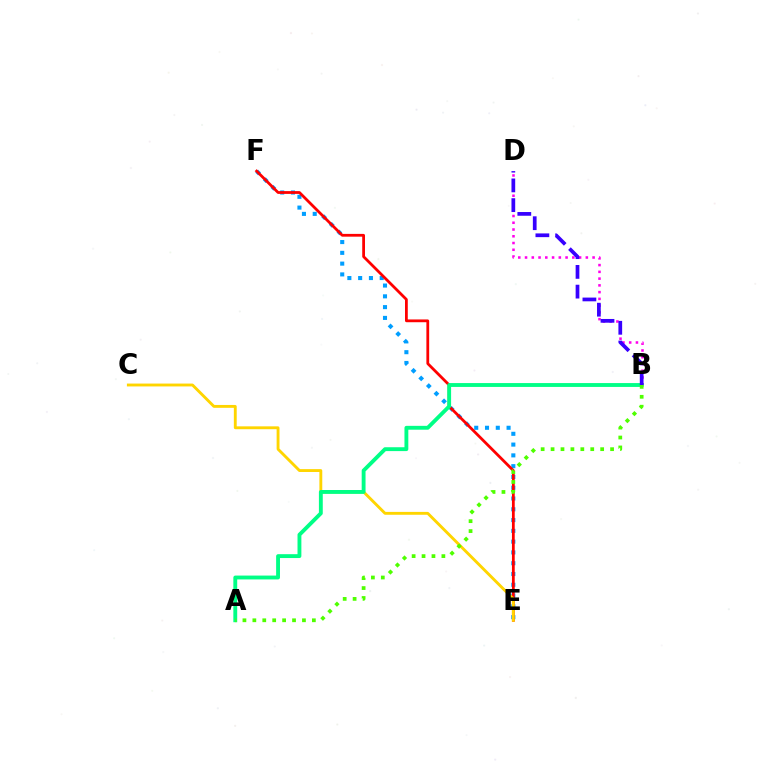{('E', 'F'): [{'color': '#009eff', 'line_style': 'dotted', 'thickness': 2.93}, {'color': '#ff0000', 'line_style': 'solid', 'thickness': 2.0}], ('C', 'E'): [{'color': '#ffd500', 'line_style': 'solid', 'thickness': 2.07}], ('B', 'D'): [{'color': '#ff00ed', 'line_style': 'dotted', 'thickness': 1.84}, {'color': '#3700ff', 'line_style': 'dashed', 'thickness': 2.68}], ('A', 'B'): [{'color': '#00ff86', 'line_style': 'solid', 'thickness': 2.78}, {'color': '#4fff00', 'line_style': 'dotted', 'thickness': 2.69}]}